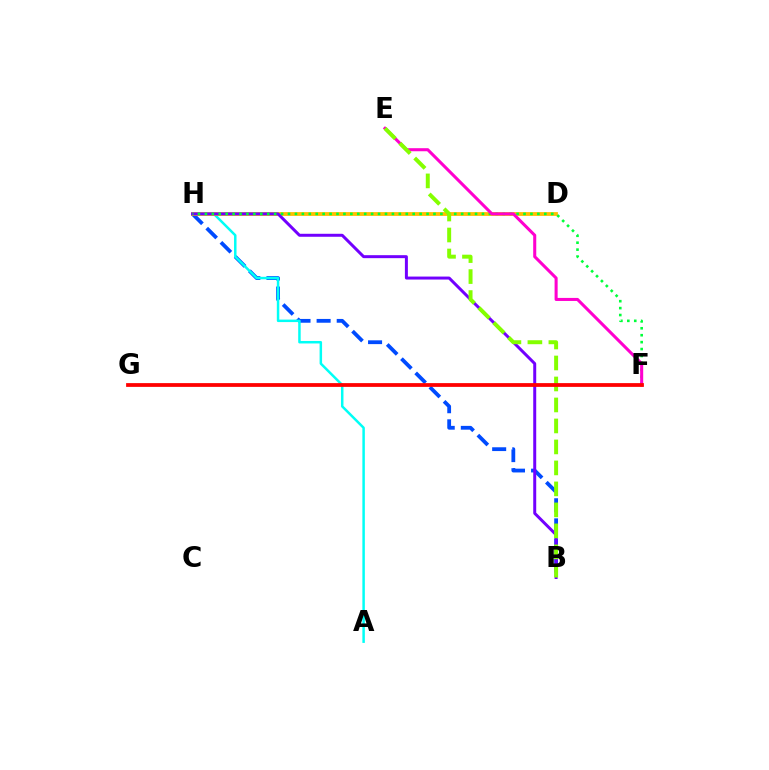{('B', 'H'): [{'color': '#004bff', 'line_style': 'dashed', 'thickness': 2.73}, {'color': '#7200ff', 'line_style': 'solid', 'thickness': 2.15}], ('A', 'H'): [{'color': '#00fff6', 'line_style': 'solid', 'thickness': 1.79}], ('D', 'H'): [{'color': '#ffbd00', 'line_style': 'solid', 'thickness': 2.74}], ('F', 'H'): [{'color': '#00ff39', 'line_style': 'dotted', 'thickness': 1.88}], ('E', 'F'): [{'color': '#ff00cf', 'line_style': 'solid', 'thickness': 2.2}], ('B', 'E'): [{'color': '#84ff00', 'line_style': 'dashed', 'thickness': 2.85}], ('F', 'G'): [{'color': '#ff0000', 'line_style': 'solid', 'thickness': 2.71}]}